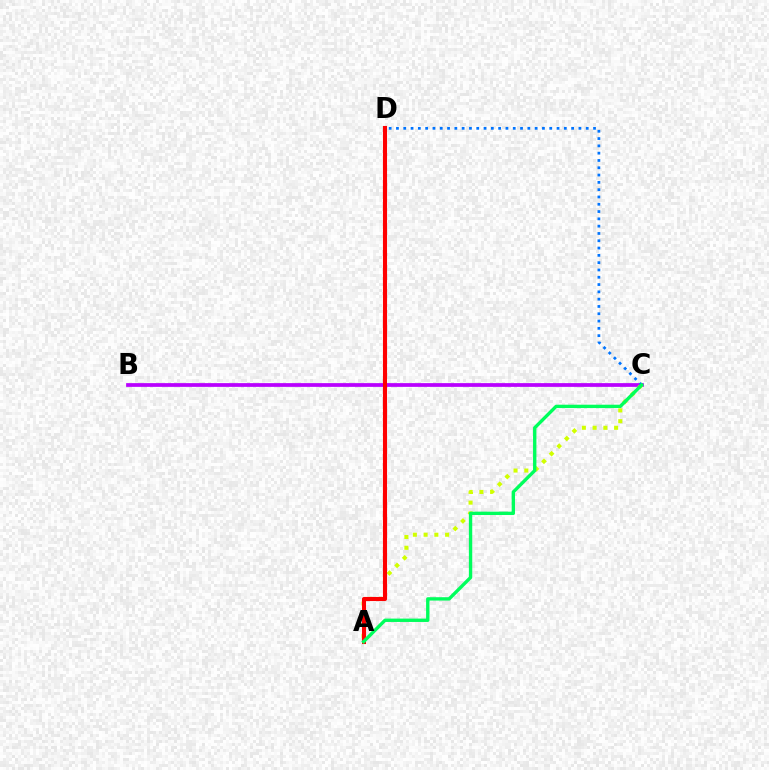{('B', 'C'): [{'color': '#b900ff', 'line_style': 'solid', 'thickness': 2.69}], ('A', 'C'): [{'color': '#d1ff00', 'line_style': 'dotted', 'thickness': 2.92}, {'color': '#00ff5c', 'line_style': 'solid', 'thickness': 2.42}], ('A', 'D'): [{'color': '#ff0000', 'line_style': 'solid', 'thickness': 2.95}], ('C', 'D'): [{'color': '#0074ff', 'line_style': 'dotted', 'thickness': 1.98}]}